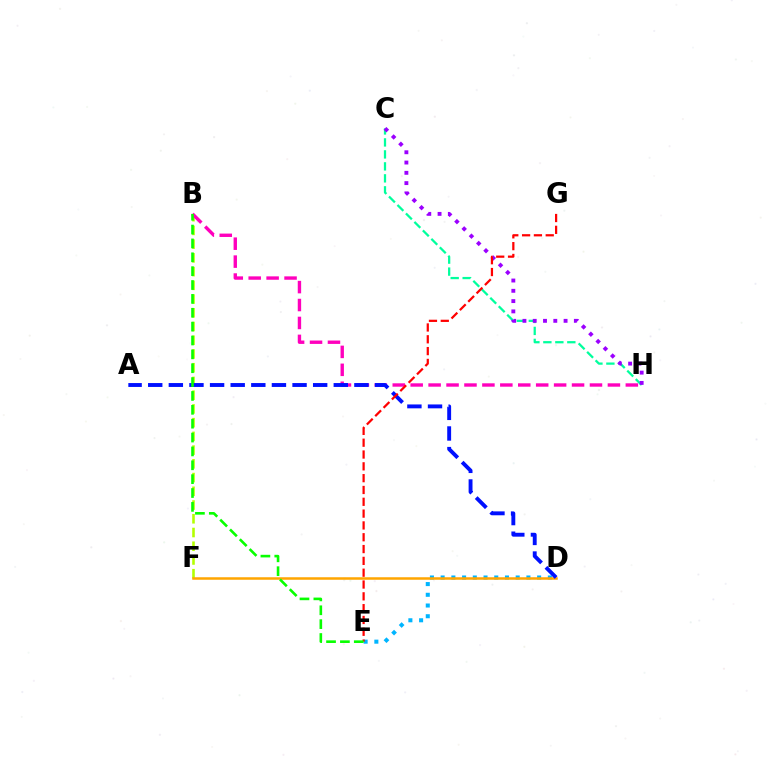{('B', 'F'): [{'color': '#b3ff00', 'line_style': 'dashed', 'thickness': 1.87}], ('D', 'E'): [{'color': '#00b5ff', 'line_style': 'dotted', 'thickness': 2.91}], ('D', 'F'): [{'color': '#ffa500', 'line_style': 'solid', 'thickness': 1.8}], ('C', 'H'): [{'color': '#00ff9d', 'line_style': 'dashed', 'thickness': 1.63}, {'color': '#9b00ff', 'line_style': 'dotted', 'thickness': 2.79}], ('B', 'H'): [{'color': '#ff00bd', 'line_style': 'dashed', 'thickness': 2.44}], ('A', 'D'): [{'color': '#0010ff', 'line_style': 'dashed', 'thickness': 2.8}], ('E', 'G'): [{'color': '#ff0000', 'line_style': 'dashed', 'thickness': 1.61}], ('B', 'E'): [{'color': '#08ff00', 'line_style': 'dashed', 'thickness': 1.88}]}